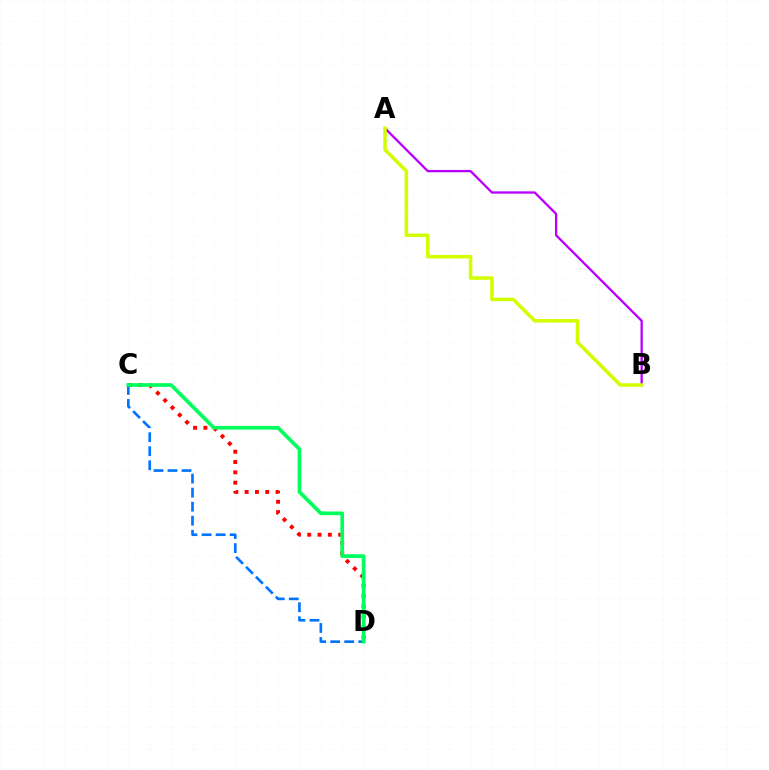{('C', 'D'): [{'color': '#ff0000', 'line_style': 'dotted', 'thickness': 2.8}, {'color': '#0074ff', 'line_style': 'dashed', 'thickness': 1.91}, {'color': '#00ff5c', 'line_style': 'solid', 'thickness': 2.65}], ('A', 'B'): [{'color': '#b900ff', 'line_style': 'solid', 'thickness': 1.66}, {'color': '#d1ff00', 'line_style': 'solid', 'thickness': 2.55}]}